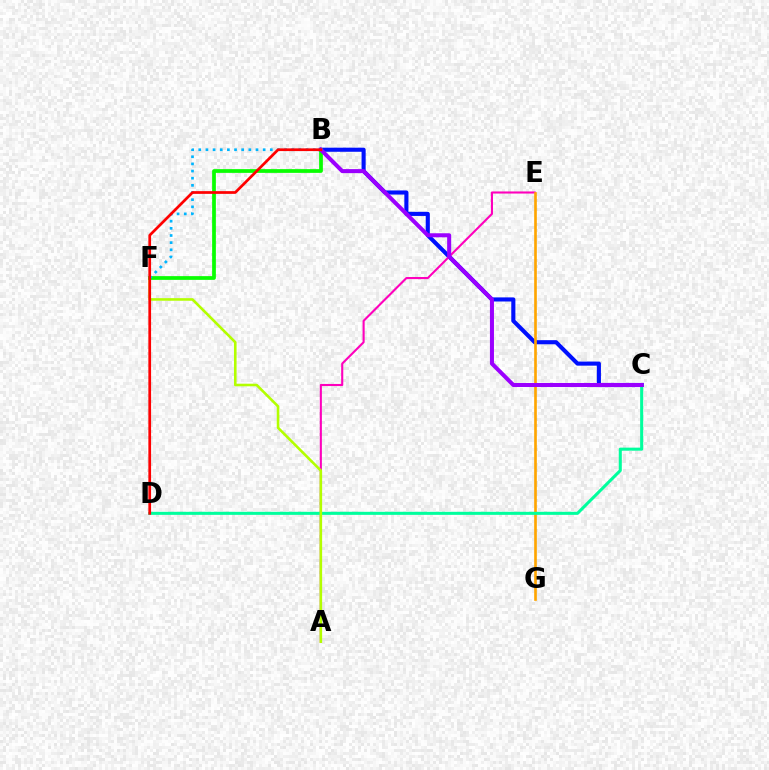{('B', 'C'): [{'color': '#0010ff', 'line_style': 'solid', 'thickness': 2.95}, {'color': '#9b00ff', 'line_style': 'solid', 'thickness': 2.9}], ('A', 'E'): [{'color': '#ff00bd', 'line_style': 'solid', 'thickness': 1.51}], ('E', 'G'): [{'color': '#ffa500', 'line_style': 'solid', 'thickness': 1.91}], ('C', 'D'): [{'color': '#00ff9d', 'line_style': 'solid', 'thickness': 2.19}], ('A', 'F'): [{'color': '#b3ff00', 'line_style': 'solid', 'thickness': 1.87}], ('B', 'F'): [{'color': '#08ff00', 'line_style': 'solid', 'thickness': 2.69}, {'color': '#00b5ff', 'line_style': 'dotted', 'thickness': 1.94}], ('B', 'D'): [{'color': '#ff0000', 'line_style': 'solid', 'thickness': 1.95}]}